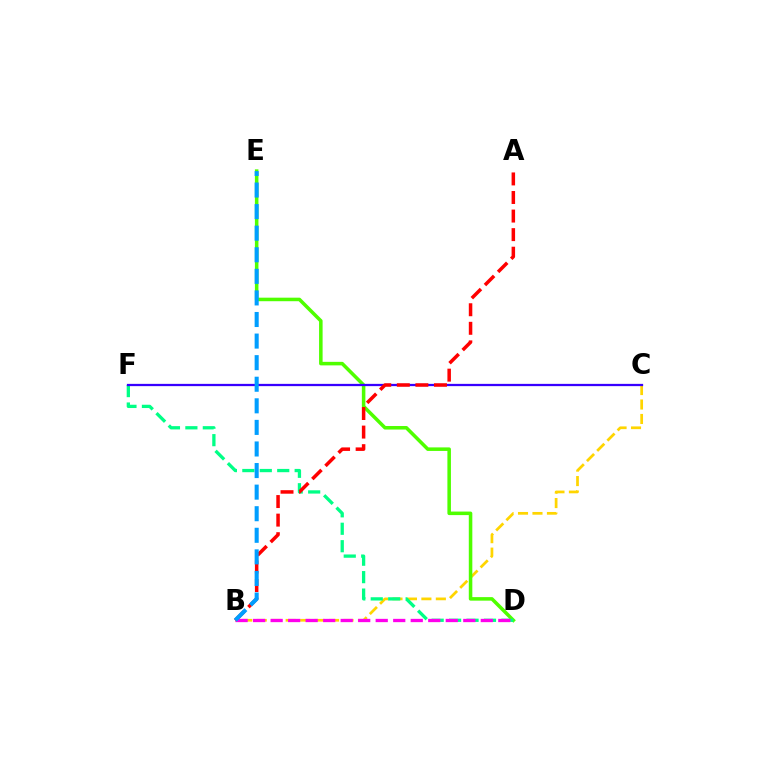{('B', 'C'): [{'color': '#ffd500', 'line_style': 'dashed', 'thickness': 1.96}], ('D', 'E'): [{'color': '#4fff00', 'line_style': 'solid', 'thickness': 2.54}], ('D', 'F'): [{'color': '#00ff86', 'line_style': 'dashed', 'thickness': 2.37}], ('C', 'F'): [{'color': '#3700ff', 'line_style': 'solid', 'thickness': 1.63}], ('A', 'B'): [{'color': '#ff0000', 'line_style': 'dashed', 'thickness': 2.52}], ('B', 'D'): [{'color': '#ff00ed', 'line_style': 'dashed', 'thickness': 2.38}], ('B', 'E'): [{'color': '#009eff', 'line_style': 'dashed', 'thickness': 2.93}]}